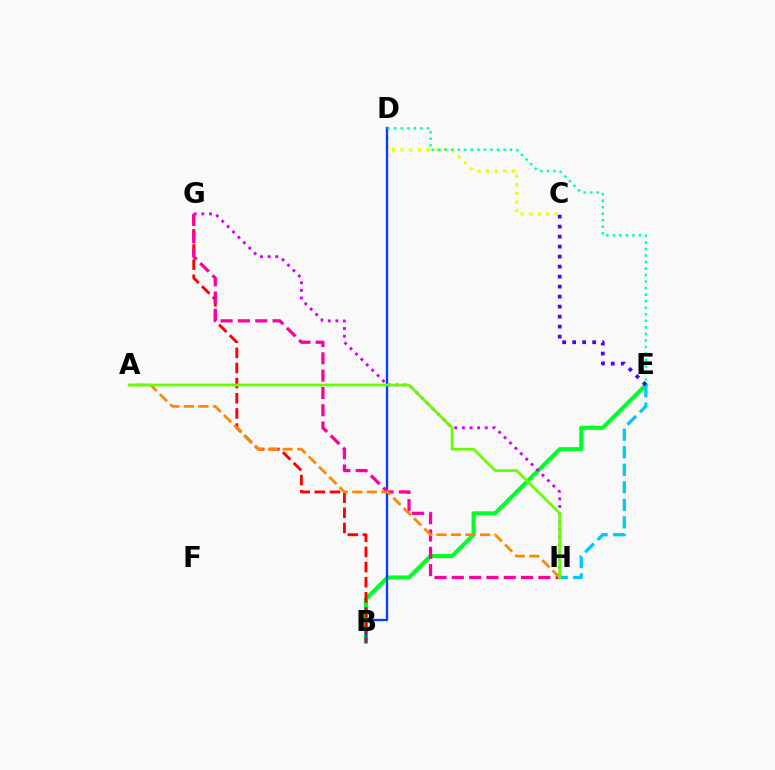{('C', 'D'): [{'color': '#eeff00', 'line_style': 'dotted', 'thickness': 2.33}], ('B', 'E'): [{'color': '#00ff27', 'line_style': 'solid', 'thickness': 2.95}], ('B', 'D'): [{'color': '#003fff', 'line_style': 'solid', 'thickness': 1.67}], ('B', 'G'): [{'color': '#ff0000', 'line_style': 'dashed', 'thickness': 2.06}], ('E', 'H'): [{'color': '#00c7ff', 'line_style': 'dashed', 'thickness': 2.38}], ('G', 'H'): [{'color': '#d600ff', 'line_style': 'dotted', 'thickness': 2.07}, {'color': '#ff00a0', 'line_style': 'dashed', 'thickness': 2.35}], ('C', 'E'): [{'color': '#4f00ff', 'line_style': 'dotted', 'thickness': 2.72}], ('A', 'H'): [{'color': '#ff8800', 'line_style': 'dashed', 'thickness': 1.98}, {'color': '#66ff00', 'line_style': 'solid', 'thickness': 1.98}], ('D', 'E'): [{'color': '#00ffaf', 'line_style': 'dotted', 'thickness': 1.77}]}